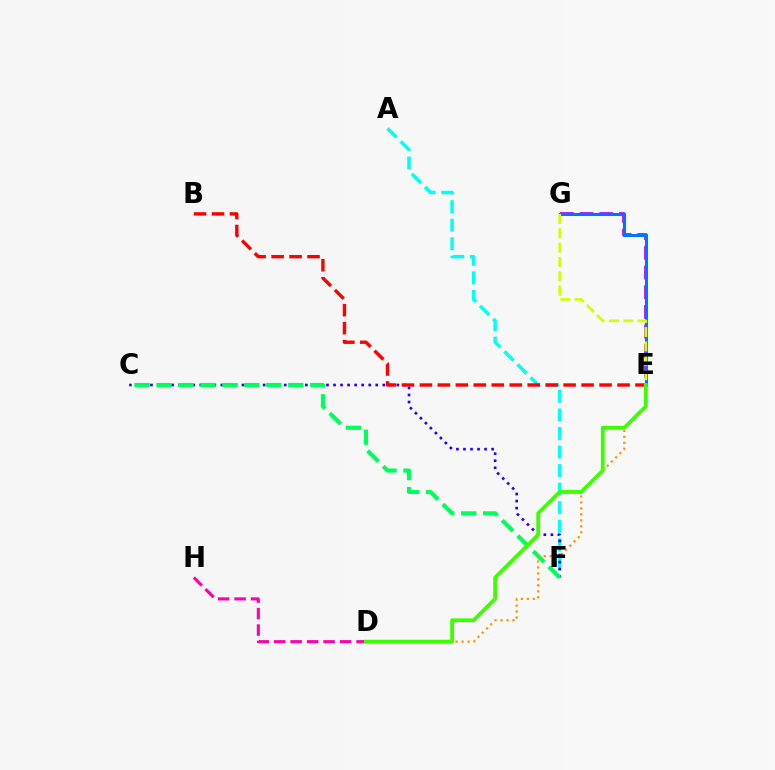{('E', 'G'): [{'color': '#b900ff', 'line_style': 'dashed', 'thickness': 2.67}, {'color': '#0074ff', 'line_style': 'solid', 'thickness': 2.2}, {'color': '#d1ff00', 'line_style': 'dashed', 'thickness': 1.95}], ('A', 'F'): [{'color': '#00fff6', 'line_style': 'dashed', 'thickness': 2.52}], ('C', 'F'): [{'color': '#2500ff', 'line_style': 'dotted', 'thickness': 1.91}, {'color': '#00ff5c', 'line_style': 'dashed', 'thickness': 2.98}], ('D', 'E'): [{'color': '#ff9400', 'line_style': 'dotted', 'thickness': 1.62}, {'color': '#3dff00', 'line_style': 'solid', 'thickness': 2.74}], ('D', 'H'): [{'color': '#ff00ac', 'line_style': 'dashed', 'thickness': 2.24}], ('B', 'E'): [{'color': '#ff0000', 'line_style': 'dashed', 'thickness': 2.44}]}